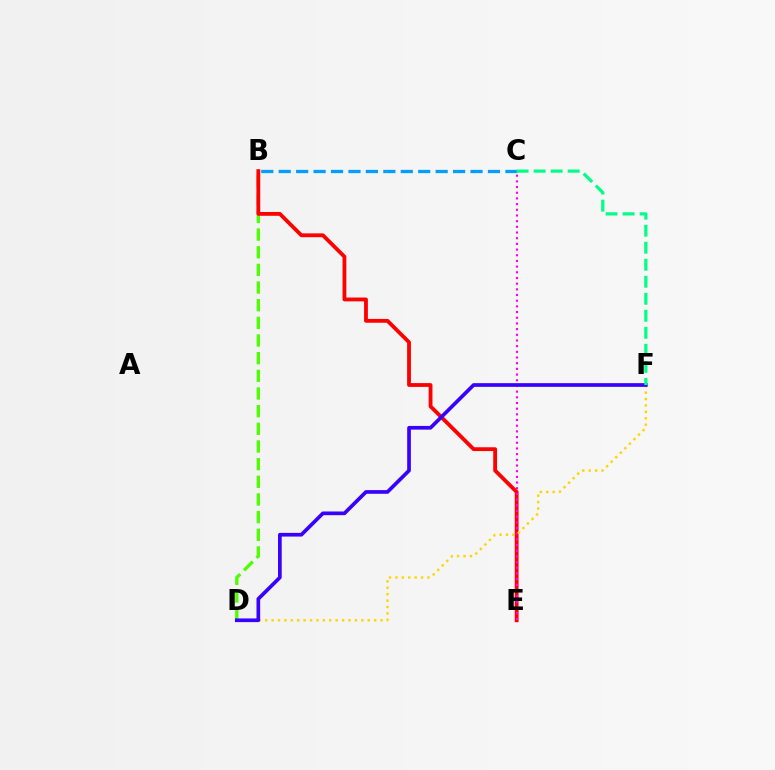{('B', 'D'): [{'color': '#4fff00', 'line_style': 'dashed', 'thickness': 2.4}], ('B', 'E'): [{'color': '#ff0000', 'line_style': 'solid', 'thickness': 2.75}], ('C', 'E'): [{'color': '#ff00ed', 'line_style': 'dotted', 'thickness': 1.54}], ('D', 'F'): [{'color': '#ffd500', 'line_style': 'dotted', 'thickness': 1.74}, {'color': '#3700ff', 'line_style': 'solid', 'thickness': 2.65}], ('B', 'C'): [{'color': '#009eff', 'line_style': 'dashed', 'thickness': 2.37}], ('C', 'F'): [{'color': '#00ff86', 'line_style': 'dashed', 'thickness': 2.31}]}